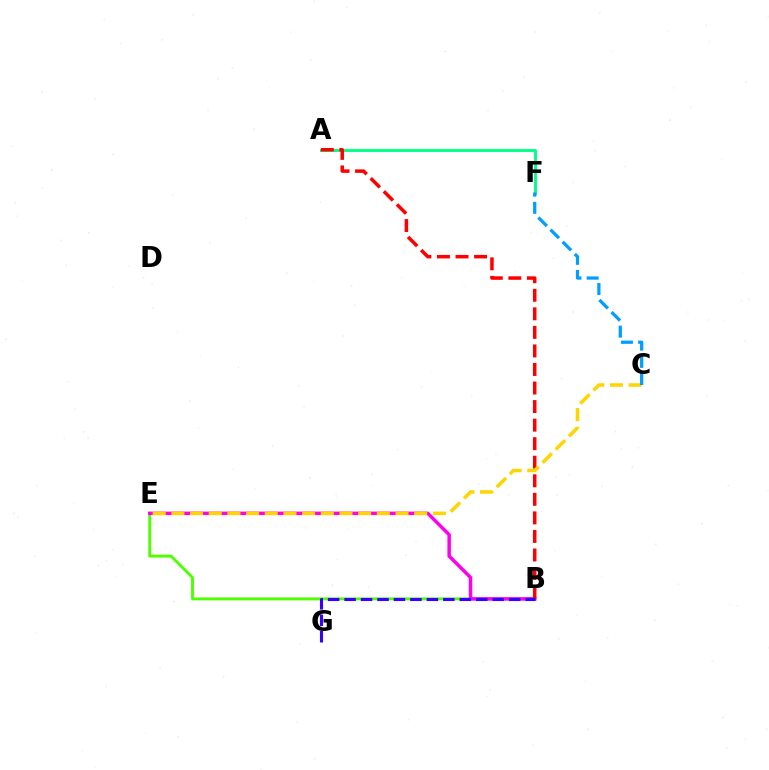{('B', 'E'): [{'color': '#4fff00', 'line_style': 'solid', 'thickness': 2.08}, {'color': '#ff00ed', 'line_style': 'solid', 'thickness': 2.5}], ('A', 'F'): [{'color': '#00ff86', 'line_style': 'solid', 'thickness': 2.09}], ('A', 'B'): [{'color': '#ff0000', 'line_style': 'dashed', 'thickness': 2.52}], ('B', 'G'): [{'color': '#3700ff', 'line_style': 'dashed', 'thickness': 2.24}], ('C', 'E'): [{'color': '#ffd500', 'line_style': 'dashed', 'thickness': 2.54}], ('C', 'F'): [{'color': '#009eff', 'line_style': 'dashed', 'thickness': 2.33}]}